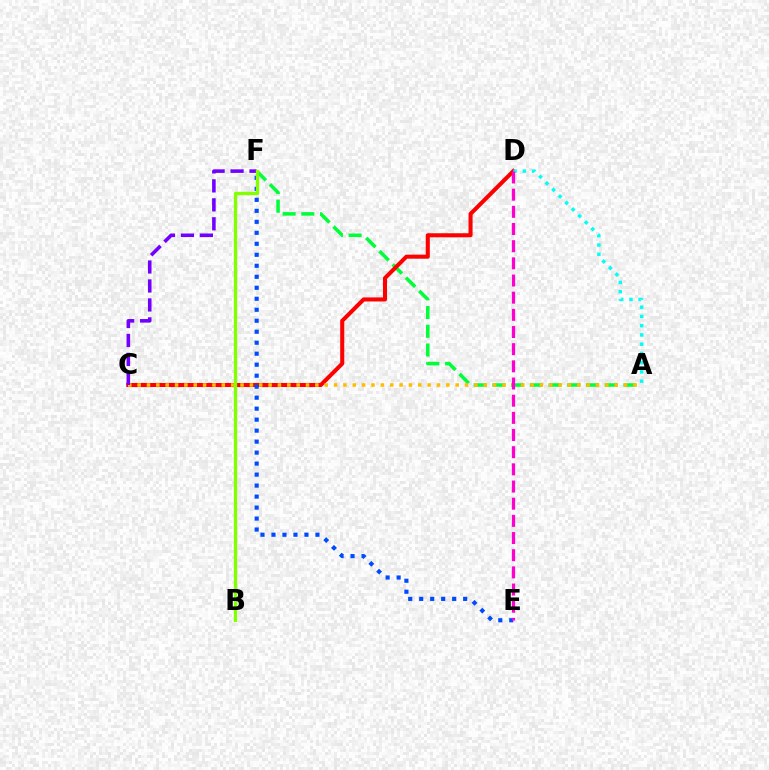{('A', 'F'): [{'color': '#00ff39', 'line_style': 'dashed', 'thickness': 2.54}], ('C', 'D'): [{'color': '#ff0000', 'line_style': 'solid', 'thickness': 2.92}], ('E', 'F'): [{'color': '#004bff', 'line_style': 'dotted', 'thickness': 2.99}], ('A', 'D'): [{'color': '#00fff6', 'line_style': 'dotted', 'thickness': 2.51}], ('A', 'C'): [{'color': '#ffbd00', 'line_style': 'dotted', 'thickness': 2.54}], ('C', 'F'): [{'color': '#7200ff', 'line_style': 'dashed', 'thickness': 2.58}], ('B', 'F'): [{'color': '#84ff00', 'line_style': 'solid', 'thickness': 2.39}], ('D', 'E'): [{'color': '#ff00cf', 'line_style': 'dashed', 'thickness': 2.33}]}